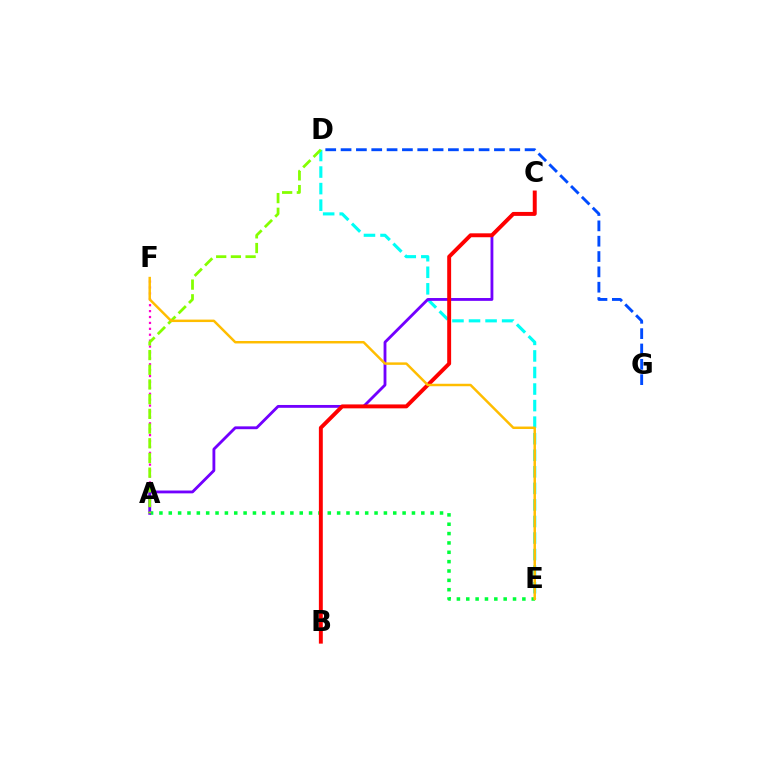{('A', 'F'): [{'color': '#ff00cf', 'line_style': 'dotted', 'thickness': 1.6}], ('A', 'E'): [{'color': '#00ff39', 'line_style': 'dotted', 'thickness': 2.54}], ('D', 'E'): [{'color': '#00fff6', 'line_style': 'dashed', 'thickness': 2.25}], ('D', 'G'): [{'color': '#004bff', 'line_style': 'dashed', 'thickness': 2.08}], ('A', 'C'): [{'color': '#7200ff', 'line_style': 'solid', 'thickness': 2.04}], ('A', 'D'): [{'color': '#84ff00', 'line_style': 'dashed', 'thickness': 2.0}], ('B', 'C'): [{'color': '#ff0000', 'line_style': 'solid', 'thickness': 2.82}], ('E', 'F'): [{'color': '#ffbd00', 'line_style': 'solid', 'thickness': 1.78}]}